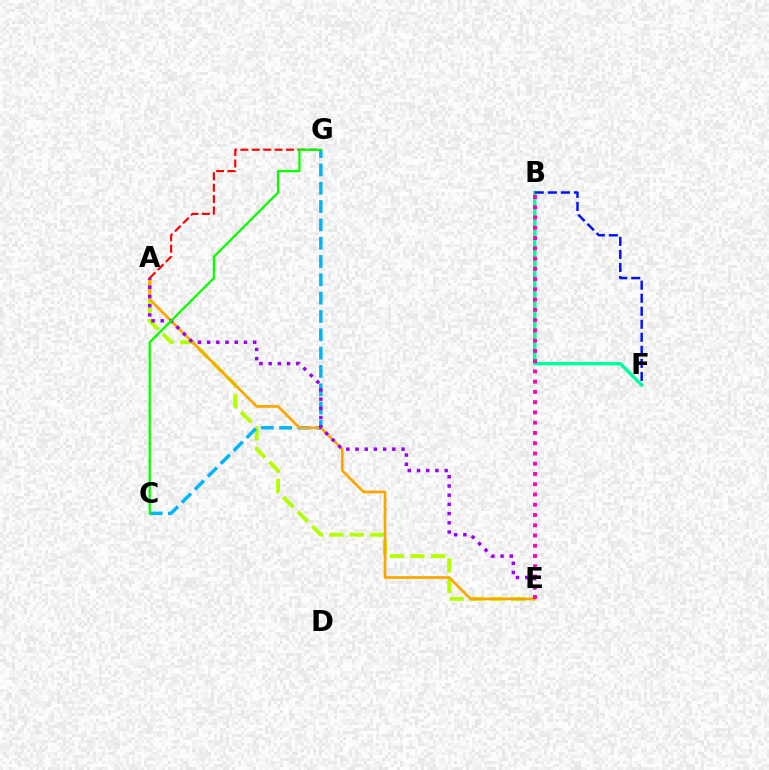{('B', 'F'): [{'color': '#00ff9d', 'line_style': 'solid', 'thickness': 2.48}, {'color': '#0010ff', 'line_style': 'dashed', 'thickness': 1.77}], ('A', 'E'): [{'color': '#b3ff00', 'line_style': 'dashed', 'thickness': 2.78}, {'color': '#ffa500', 'line_style': 'solid', 'thickness': 1.95}, {'color': '#9b00ff', 'line_style': 'dotted', 'thickness': 2.5}], ('C', 'G'): [{'color': '#00b5ff', 'line_style': 'dashed', 'thickness': 2.49}, {'color': '#08ff00', 'line_style': 'solid', 'thickness': 1.65}], ('A', 'G'): [{'color': '#ff0000', 'line_style': 'dashed', 'thickness': 1.55}], ('B', 'E'): [{'color': '#ff00bd', 'line_style': 'dotted', 'thickness': 2.79}]}